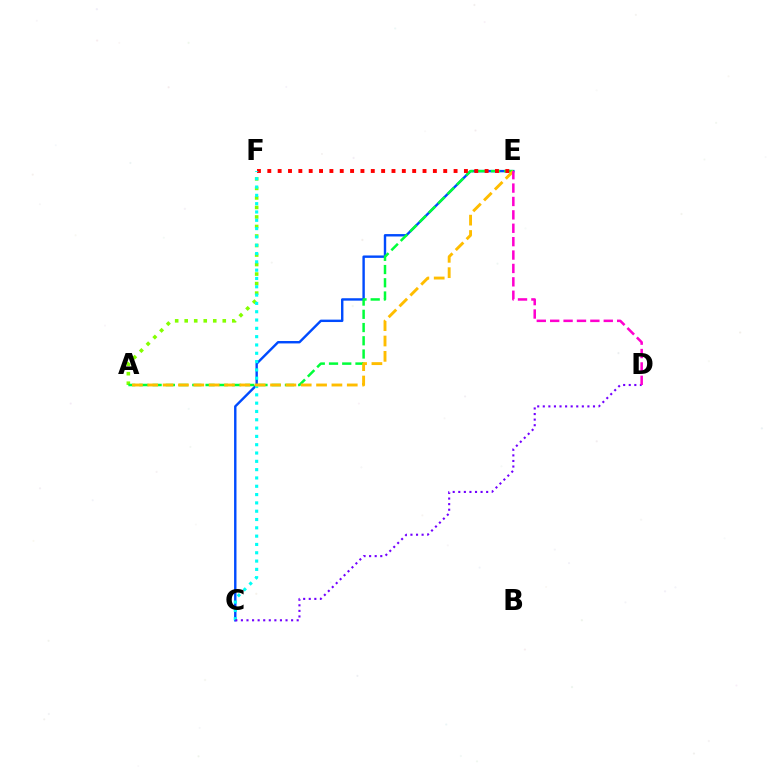{('C', 'E'): [{'color': '#004bff', 'line_style': 'solid', 'thickness': 1.74}], ('A', 'F'): [{'color': '#84ff00', 'line_style': 'dotted', 'thickness': 2.59}], ('A', 'E'): [{'color': '#00ff39', 'line_style': 'dashed', 'thickness': 1.8}, {'color': '#ffbd00', 'line_style': 'dashed', 'thickness': 2.09}], ('E', 'F'): [{'color': '#ff0000', 'line_style': 'dotted', 'thickness': 2.81}], ('C', 'F'): [{'color': '#00fff6', 'line_style': 'dotted', 'thickness': 2.26}], ('C', 'D'): [{'color': '#7200ff', 'line_style': 'dotted', 'thickness': 1.52}], ('D', 'E'): [{'color': '#ff00cf', 'line_style': 'dashed', 'thickness': 1.82}]}